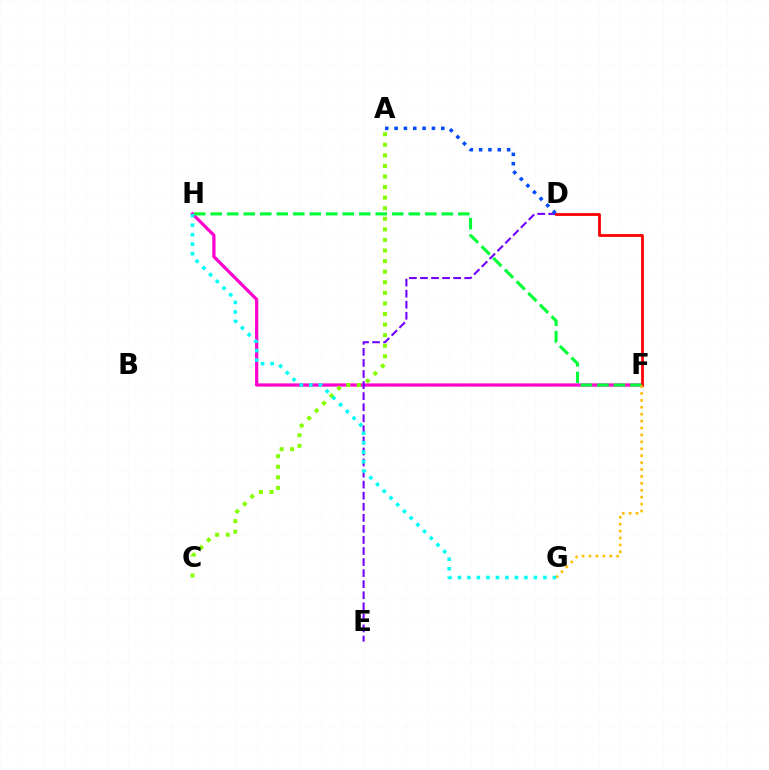{('F', 'H'): [{'color': '#ff00cf', 'line_style': 'solid', 'thickness': 2.32}, {'color': '#00ff39', 'line_style': 'dashed', 'thickness': 2.24}], ('D', 'E'): [{'color': '#7200ff', 'line_style': 'dashed', 'thickness': 1.5}], ('A', 'C'): [{'color': '#84ff00', 'line_style': 'dotted', 'thickness': 2.87}], ('A', 'D'): [{'color': '#004bff', 'line_style': 'dotted', 'thickness': 2.54}], ('D', 'F'): [{'color': '#ff0000', 'line_style': 'solid', 'thickness': 2.01}], ('F', 'G'): [{'color': '#ffbd00', 'line_style': 'dotted', 'thickness': 1.88}], ('G', 'H'): [{'color': '#00fff6', 'line_style': 'dotted', 'thickness': 2.58}]}